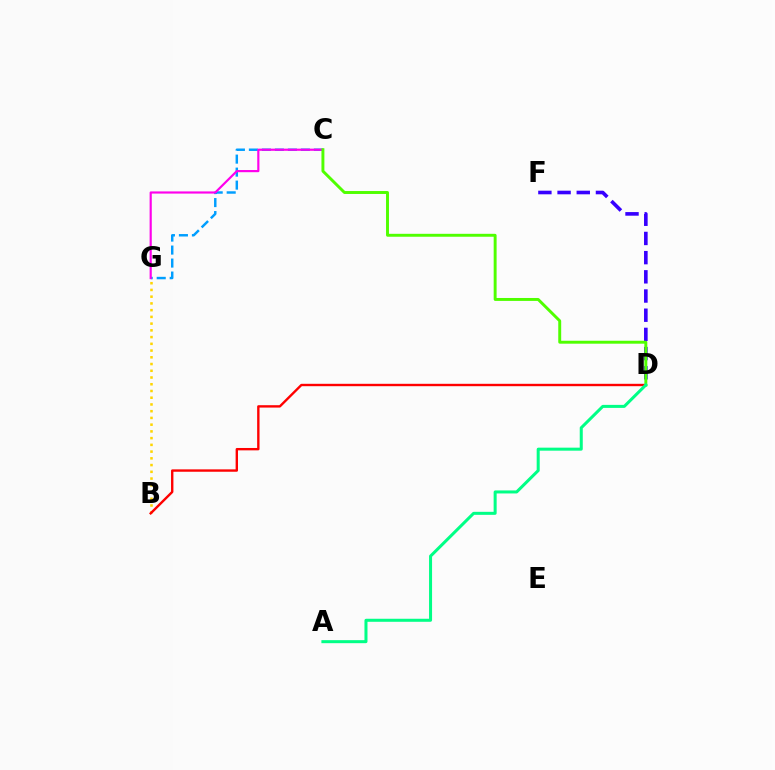{('C', 'G'): [{'color': '#009eff', 'line_style': 'dashed', 'thickness': 1.77}, {'color': '#ff00ed', 'line_style': 'solid', 'thickness': 1.56}], ('B', 'G'): [{'color': '#ffd500', 'line_style': 'dotted', 'thickness': 1.83}], ('D', 'F'): [{'color': '#3700ff', 'line_style': 'dashed', 'thickness': 2.61}], ('B', 'D'): [{'color': '#ff0000', 'line_style': 'solid', 'thickness': 1.71}], ('C', 'D'): [{'color': '#4fff00', 'line_style': 'solid', 'thickness': 2.11}], ('A', 'D'): [{'color': '#00ff86', 'line_style': 'solid', 'thickness': 2.18}]}